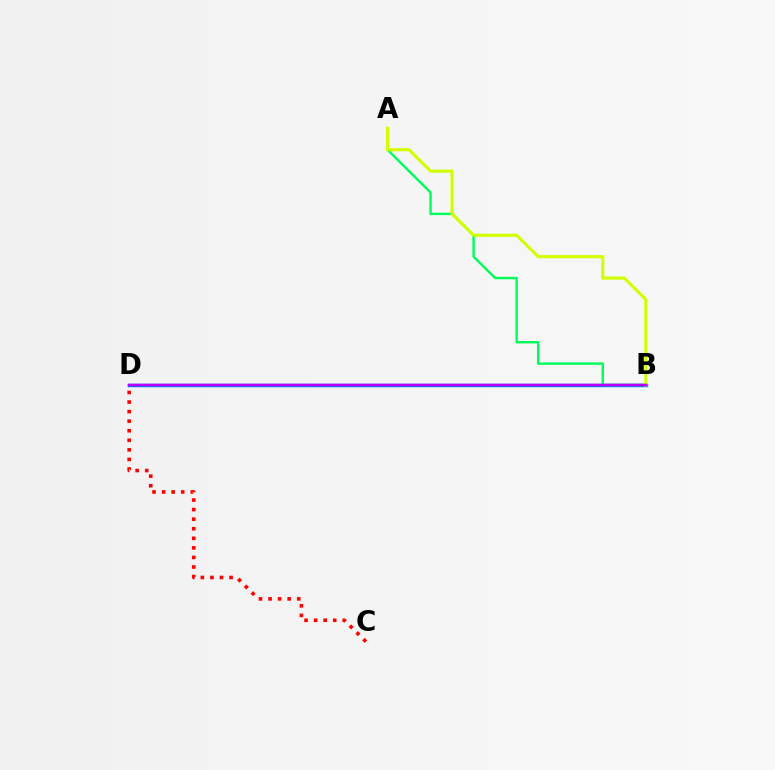{('C', 'D'): [{'color': '#ff0000', 'line_style': 'dotted', 'thickness': 2.6}], ('B', 'D'): [{'color': '#0074ff', 'line_style': 'solid', 'thickness': 2.49}, {'color': '#b900ff', 'line_style': 'solid', 'thickness': 1.79}], ('A', 'B'): [{'color': '#00ff5c', 'line_style': 'solid', 'thickness': 1.74}, {'color': '#d1ff00', 'line_style': 'solid', 'thickness': 2.24}]}